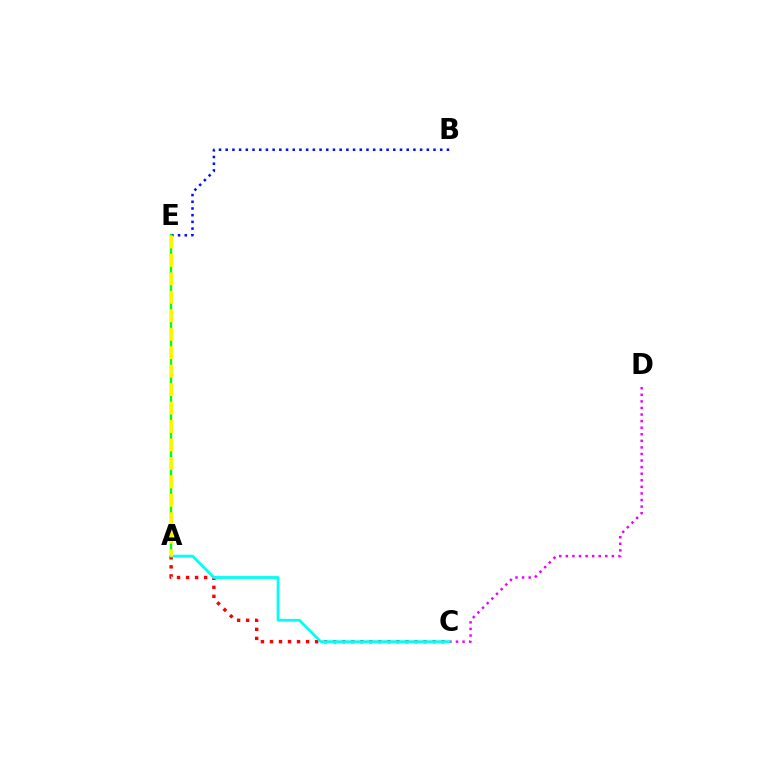{('B', 'E'): [{'color': '#0010ff', 'line_style': 'dotted', 'thickness': 1.82}], ('A', 'E'): [{'color': '#08ff00', 'line_style': 'solid', 'thickness': 1.73}, {'color': '#fcf500', 'line_style': 'dashed', 'thickness': 2.51}], ('C', 'D'): [{'color': '#ee00ff', 'line_style': 'dotted', 'thickness': 1.79}], ('A', 'C'): [{'color': '#ff0000', 'line_style': 'dotted', 'thickness': 2.45}, {'color': '#00fff6', 'line_style': 'solid', 'thickness': 2.02}]}